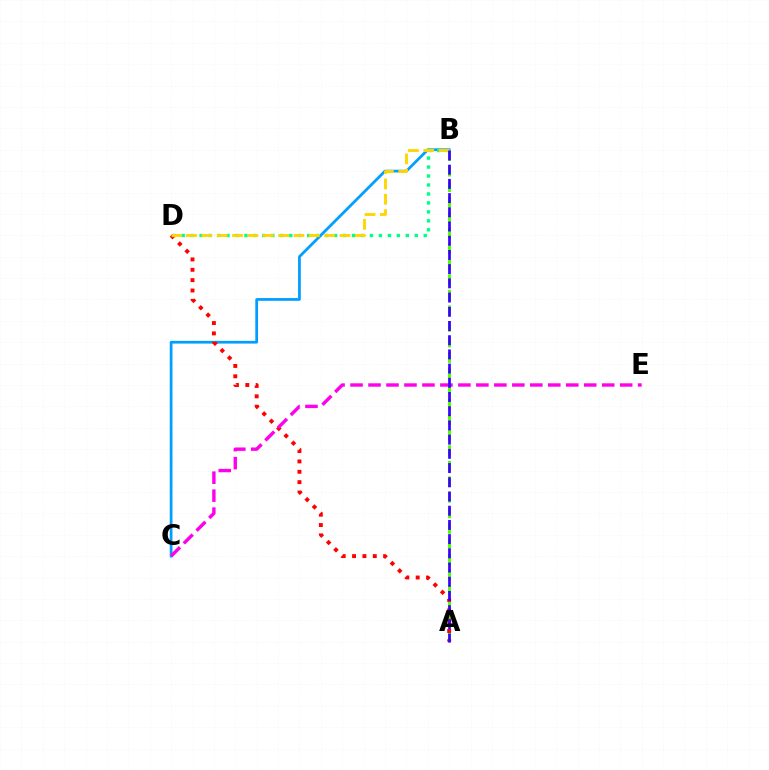{('B', 'C'): [{'color': '#009eff', 'line_style': 'solid', 'thickness': 1.97}], ('A', 'B'): [{'color': '#4fff00', 'line_style': 'dashed', 'thickness': 2.11}, {'color': '#3700ff', 'line_style': 'dashed', 'thickness': 1.93}], ('A', 'D'): [{'color': '#ff0000', 'line_style': 'dotted', 'thickness': 2.81}], ('B', 'D'): [{'color': '#00ff86', 'line_style': 'dotted', 'thickness': 2.44}, {'color': '#ffd500', 'line_style': 'dashed', 'thickness': 2.08}], ('C', 'E'): [{'color': '#ff00ed', 'line_style': 'dashed', 'thickness': 2.44}]}